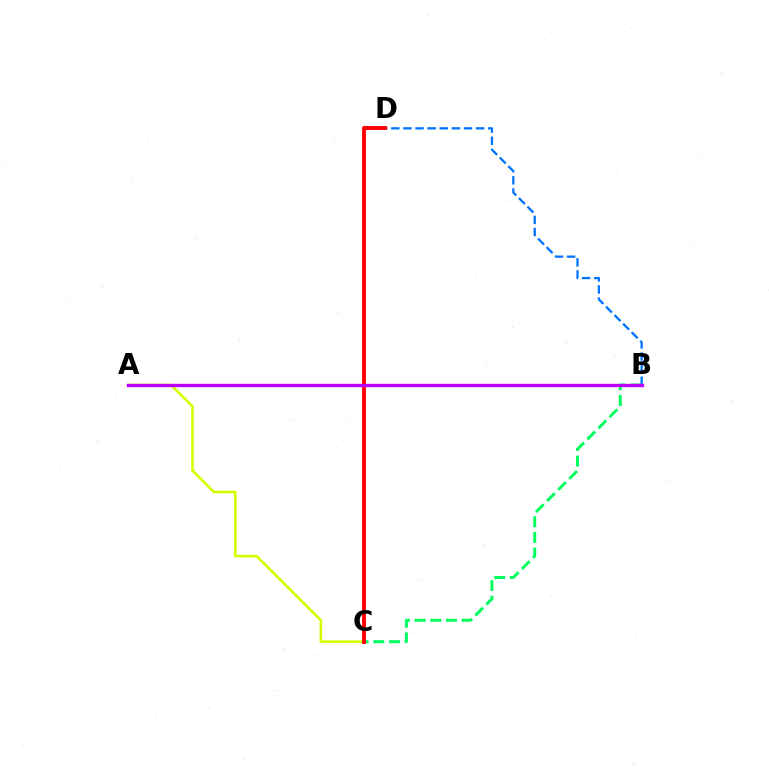{('B', 'C'): [{'color': '#00ff5c', 'line_style': 'dashed', 'thickness': 2.13}], ('A', 'C'): [{'color': '#d1ff00', 'line_style': 'solid', 'thickness': 1.88}], ('B', 'D'): [{'color': '#0074ff', 'line_style': 'dashed', 'thickness': 1.65}], ('C', 'D'): [{'color': '#ff0000', 'line_style': 'solid', 'thickness': 2.8}], ('A', 'B'): [{'color': '#b900ff', 'line_style': 'solid', 'thickness': 2.41}]}